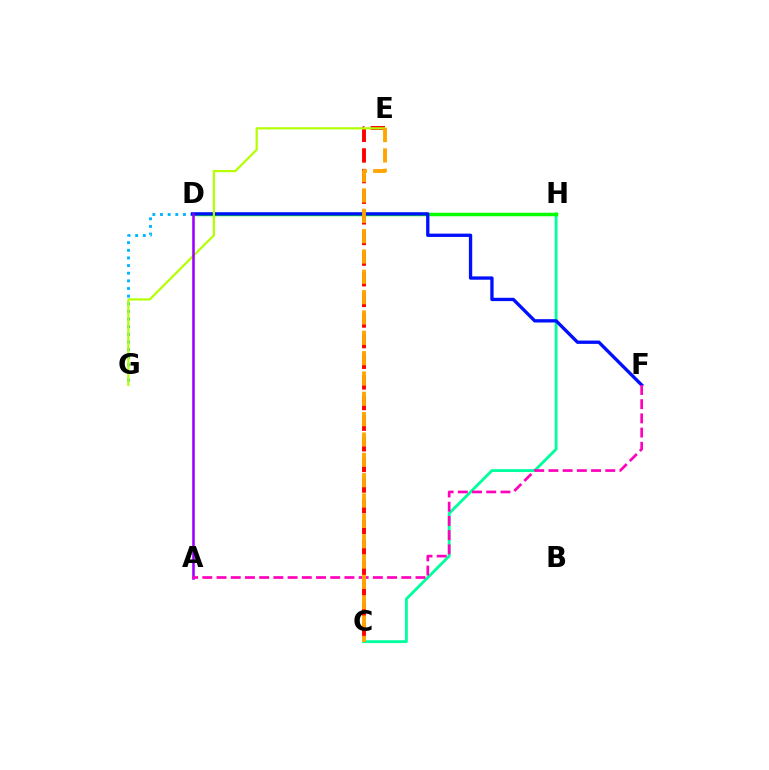{('C', 'H'): [{'color': '#00ff9d', 'line_style': 'solid', 'thickness': 2.04}], ('C', 'E'): [{'color': '#ff0000', 'line_style': 'dashed', 'thickness': 2.8}, {'color': '#ffa500', 'line_style': 'dashed', 'thickness': 2.76}], ('D', 'H'): [{'color': '#08ff00', 'line_style': 'solid', 'thickness': 2.51}], ('D', 'G'): [{'color': '#00b5ff', 'line_style': 'dotted', 'thickness': 2.08}], ('D', 'F'): [{'color': '#0010ff', 'line_style': 'solid', 'thickness': 2.39}], ('E', 'G'): [{'color': '#b3ff00', 'line_style': 'solid', 'thickness': 1.58}], ('A', 'D'): [{'color': '#9b00ff', 'line_style': 'solid', 'thickness': 1.85}], ('A', 'F'): [{'color': '#ff00bd', 'line_style': 'dashed', 'thickness': 1.93}]}